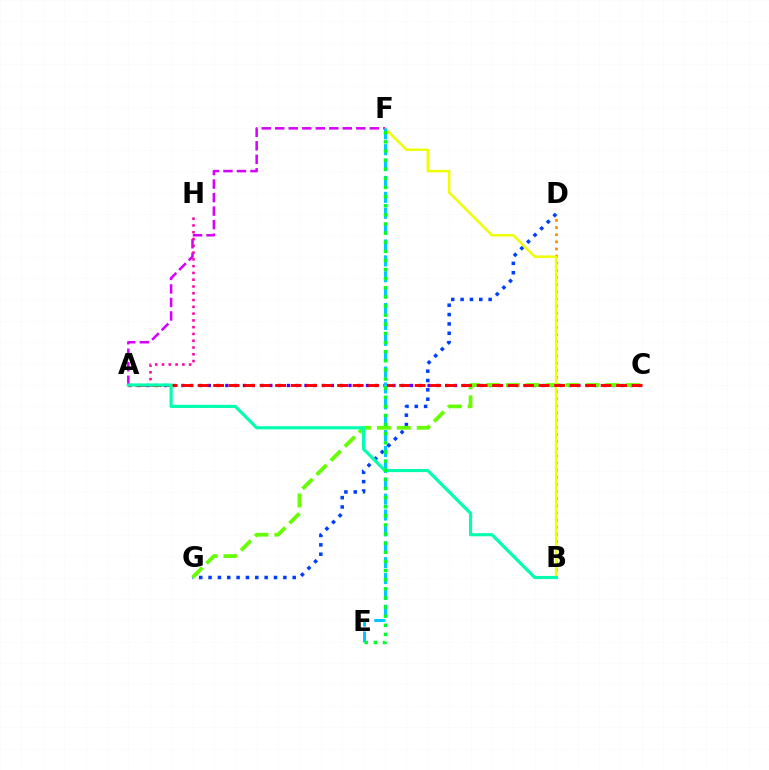{('D', 'G'): [{'color': '#003fff', 'line_style': 'dotted', 'thickness': 2.54}], ('A', 'C'): [{'color': '#4f00ff', 'line_style': 'dotted', 'thickness': 2.39}, {'color': '#ff0000', 'line_style': 'dashed', 'thickness': 2.11}], ('B', 'D'): [{'color': '#ff8800', 'line_style': 'dotted', 'thickness': 1.94}], ('C', 'G'): [{'color': '#66ff00', 'line_style': 'dashed', 'thickness': 2.71}], ('B', 'F'): [{'color': '#eeff00', 'line_style': 'solid', 'thickness': 1.8}], ('A', 'F'): [{'color': '#d600ff', 'line_style': 'dashed', 'thickness': 1.84}], ('A', 'H'): [{'color': '#ff00a0', 'line_style': 'dotted', 'thickness': 1.84}], ('E', 'F'): [{'color': '#00c7ff', 'line_style': 'dashed', 'thickness': 2.16}, {'color': '#00ff27', 'line_style': 'dotted', 'thickness': 2.48}], ('A', 'B'): [{'color': '#00ffaf', 'line_style': 'solid', 'thickness': 2.27}]}